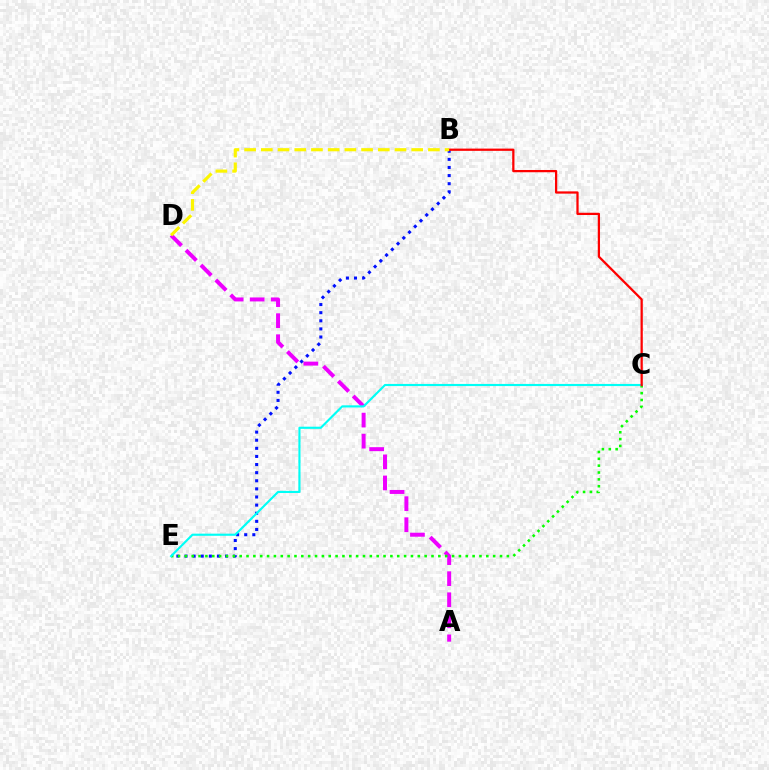{('B', 'E'): [{'color': '#0010ff', 'line_style': 'dotted', 'thickness': 2.2}], ('A', 'D'): [{'color': '#ee00ff', 'line_style': 'dashed', 'thickness': 2.86}], ('C', 'E'): [{'color': '#08ff00', 'line_style': 'dotted', 'thickness': 1.86}, {'color': '#00fff6', 'line_style': 'solid', 'thickness': 1.54}], ('B', 'C'): [{'color': '#ff0000', 'line_style': 'solid', 'thickness': 1.62}], ('B', 'D'): [{'color': '#fcf500', 'line_style': 'dashed', 'thickness': 2.27}]}